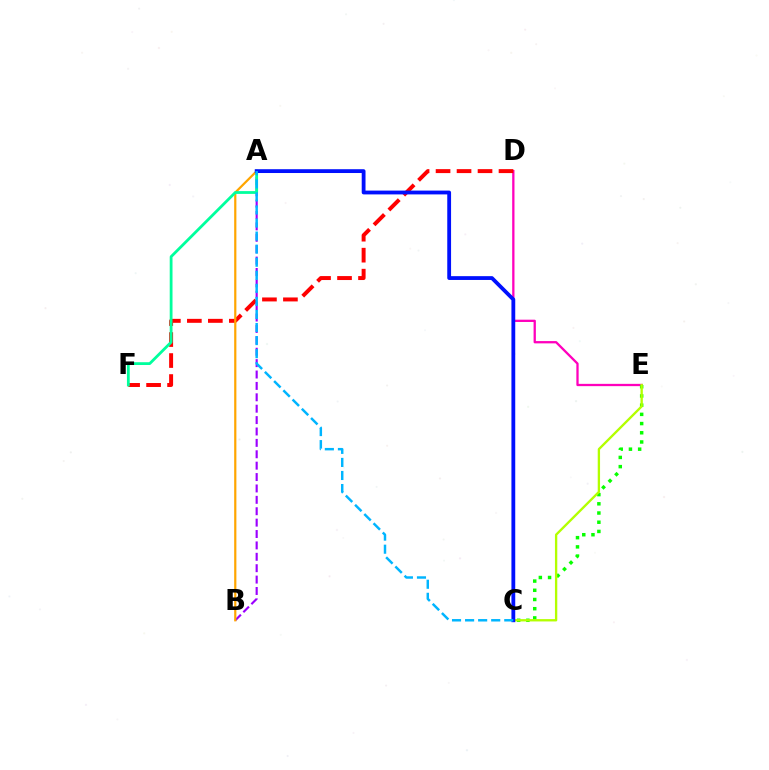{('D', 'E'): [{'color': '#ff00bd', 'line_style': 'solid', 'thickness': 1.65}], ('C', 'E'): [{'color': '#08ff00', 'line_style': 'dotted', 'thickness': 2.5}, {'color': '#b3ff00', 'line_style': 'solid', 'thickness': 1.68}], ('D', 'F'): [{'color': '#ff0000', 'line_style': 'dashed', 'thickness': 2.85}], ('A', 'B'): [{'color': '#9b00ff', 'line_style': 'dashed', 'thickness': 1.55}, {'color': '#ffa500', 'line_style': 'solid', 'thickness': 1.59}], ('A', 'F'): [{'color': '#00ff9d', 'line_style': 'solid', 'thickness': 2.01}], ('A', 'C'): [{'color': '#0010ff', 'line_style': 'solid', 'thickness': 2.74}, {'color': '#00b5ff', 'line_style': 'dashed', 'thickness': 1.77}]}